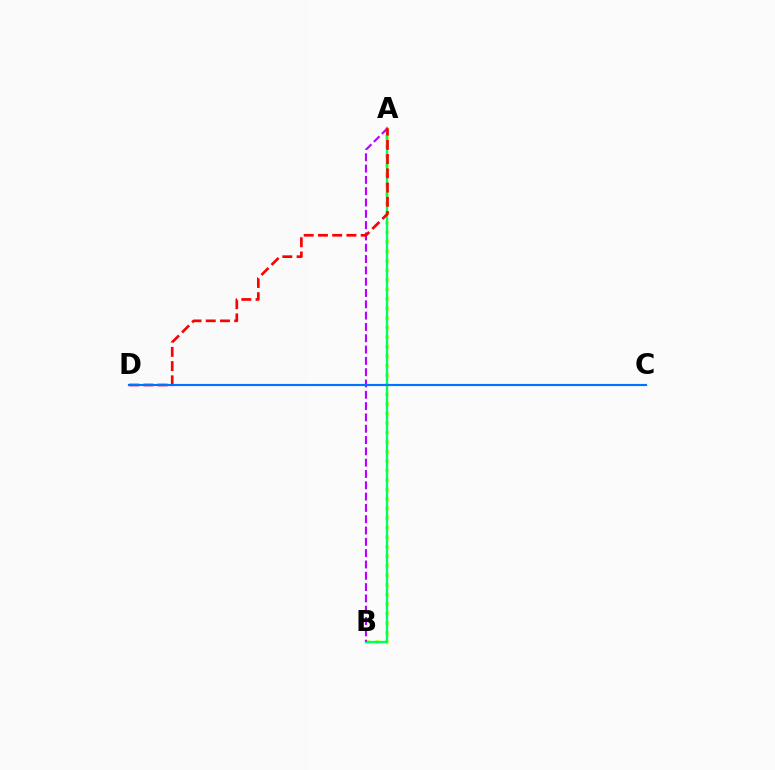{('A', 'B'): [{'color': '#d1ff00', 'line_style': 'dotted', 'thickness': 2.59}, {'color': '#00ff5c', 'line_style': 'solid', 'thickness': 1.68}, {'color': '#b900ff', 'line_style': 'dashed', 'thickness': 1.54}], ('A', 'D'): [{'color': '#ff0000', 'line_style': 'dashed', 'thickness': 1.94}], ('C', 'D'): [{'color': '#0074ff', 'line_style': 'solid', 'thickness': 1.56}]}